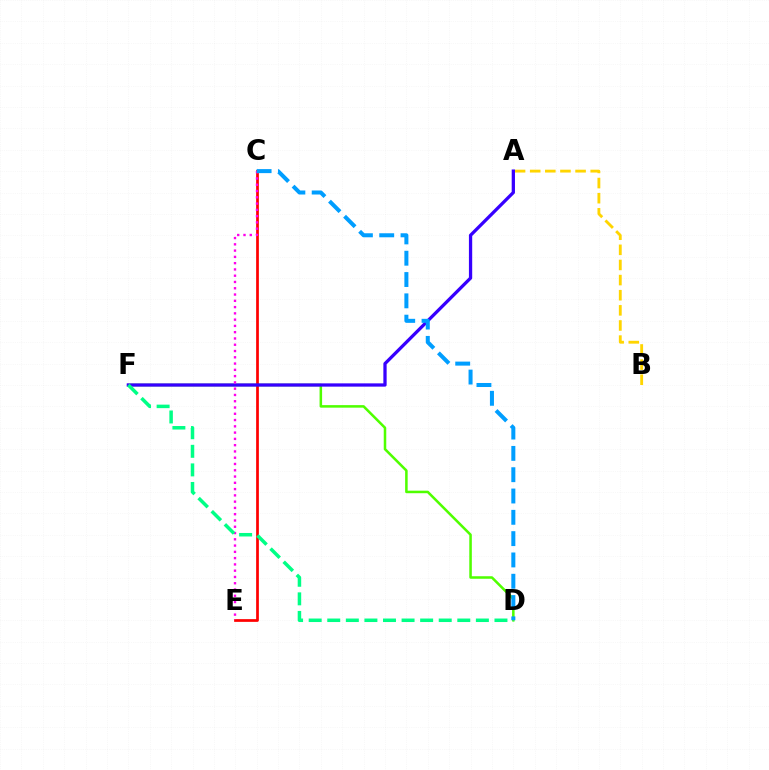{('D', 'F'): [{'color': '#4fff00', 'line_style': 'solid', 'thickness': 1.82}, {'color': '#00ff86', 'line_style': 'dashed', 'thickness': 2.52}], ('C', 'E'): [{'color': '#ff0000', 'line_style': 'solid', 'thickness': 1.96}, {'color': '#ff00ed', 'line_style': 'dotted', 'thickness': 1.71}], ('A', 'B'): [{'color': '#ffd500', 'line_style': 'dashed', 'thickness': 2.06}], ('A', 'F'): [{'color': '#3700ff', 'line_style': 'solid', 'thickness': 2.36}], ('C', 'D'): [{'color': '#009eff', 'line_style': 'dashed', 'thickness': 2.9}]}